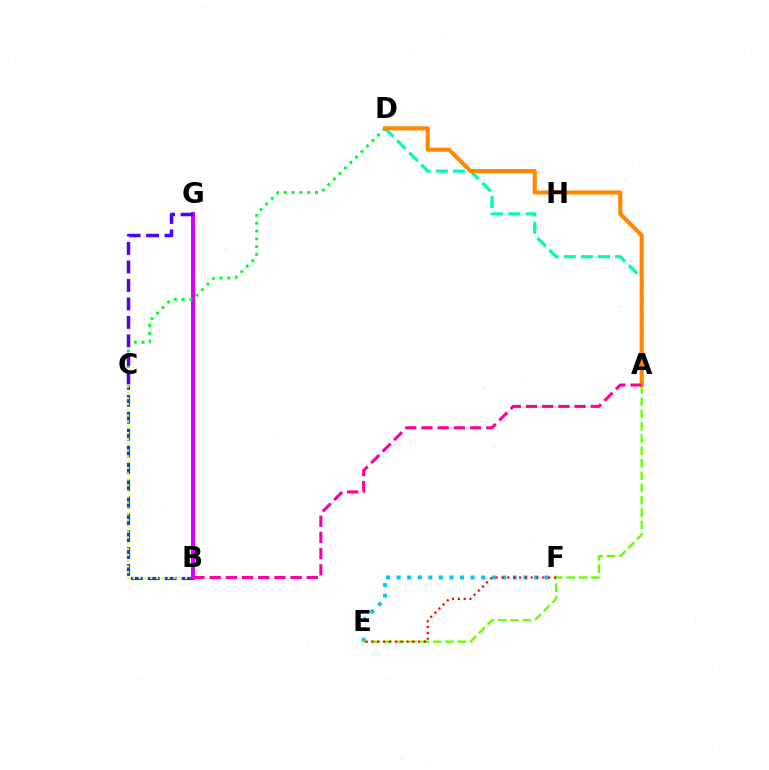{('E', 'F'): [{'color': '#00c7ff', 'line_style': 'dotted', 'thickness': 2.87}, {'color': '#ff0000', 'line_style': 'dotted', 'thickness': 1.59}], ('B', 'C'): [{'color': '#003fff', 'line_style': 'dashed', 'thickness': 2.3}, {'color': '#eeff00', 'line_style': 'dotted', 'thickness': 1.58}], ('A', 'D'): [{'color': '#00ffaf', 'line_style': 'dashed', 'thickness': 2.33}, {'color': '#ff8800', 'line_style': 'solid', 'thickness': 2.96}], ('B', 'G'): [{'color': '#d600ff', 'line_style': 'solid', 'thickness': 2.89}], ('C', 'D'): [{'color': '#00ff27', 'line_style': 'dotted', 'thickness': 2.12}], ('A', 'E'): [{'color': '#66ff00', 'line_style': 'dashed', 'thickness': 1.68}], ('C', 'G'): [{'color': '#4f00ff', 'line_style': 'dashed', 'thickness': 2.51}], ('A', 'B'): [{'color': '#ff00a0', 'line_style': 'dashed', 'thickness': 2.2}]}